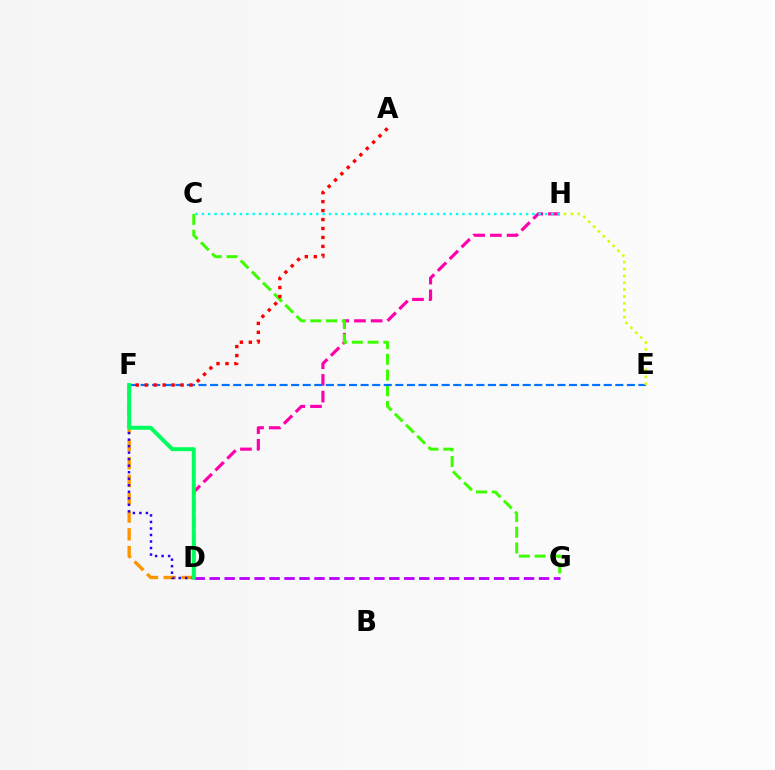{('D', 'F'): [{'color': '#ff9400', 'line_style': 'dashed', 'thickness': 2.42}, {'color': '#2500ff', 'line_style': 'dotted', 'thickness': 1.77}, {'color': '#00ff5c', 'line_style': 'solid', 'thickness': 2.85}], ('D', 'H'): [{'color': '#ff00ac', 'line_style': 'dashed', 'thickness': 2.27}], ('C', 'G'): [{'color': '#3dff00', 'line_style': 'dashed', 'thickness': 2.14}], ('D', 'G'): [{'color': '#b900ff', 'line_style': 'dashed', 'thickness': 2.03}], ('E', 'F'): [{'color': '#0074ff', 'line_style': 'dashed', 'thickness': 1.57}], ('A', 'F'): [{'color': '#ff0000', 'line_style': 'dotted', 'thickness': 2.43}], ('E', 'H'): [{'color': '#d1ff00', 'line_style': 'dotted', 'thickness': 1.87}], ('C', 'H'): [{'color': '#00fff6', 'line_style': 'dotted', 'thickness': 1.73}]}